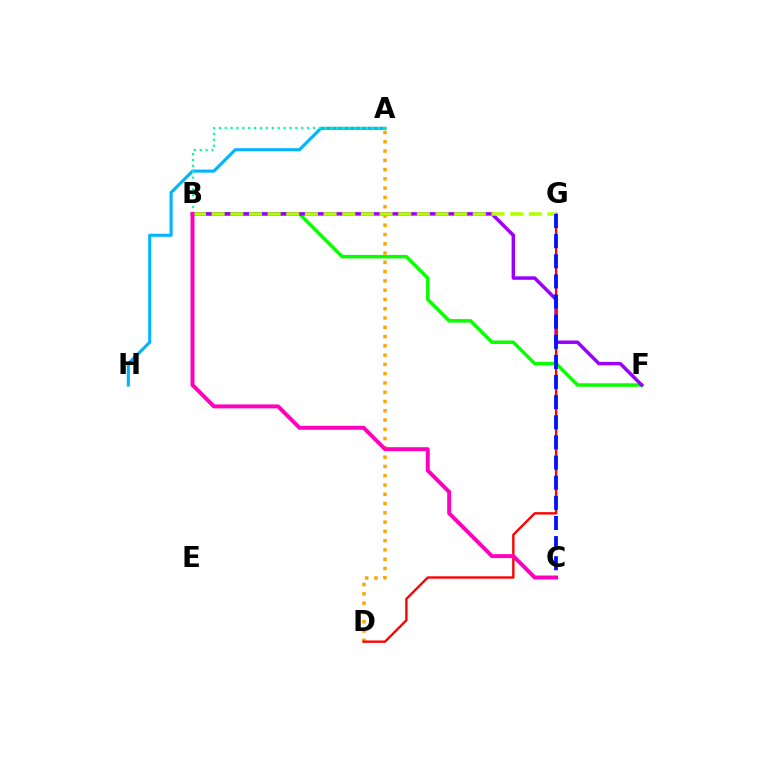{('A', 'H'): [{'color': '#00b5ff', 'line_style': 'solid', 'thickness': 2.23}], ('A', 'D'): [{'color': '#ffa500', 'line_style': 'dotted', 'thickness': 2.52}], ('B', 'F'): [{'color': '#08ff00', 'line_style': 'solid', 'thickness': 2.5}, {'color': '#9b00ff', 'line_style': 'solid', 'thickness': 2.51}], ('D', 'G'): [{'color': '#ff0000', 'line_style': 'solid', 'thickness': 1.7}], ('B', 'G'): [{'color': '#b3ff00', 'line_style': 'dashed', 'thickness': 2.53}], ('C', 'G'): [{'color': '#0010ff', 'line_style': 'dashed', 'thickness': 2.73}], ('A', 'B'): [{'color': '#00ff9d', 'line_style': 'dotted', 'thickness': 1.6}], ('B', 'C'): [{'color': '#ff00bd', 'line_style': 'solid', 'thickness': 2.84}]}